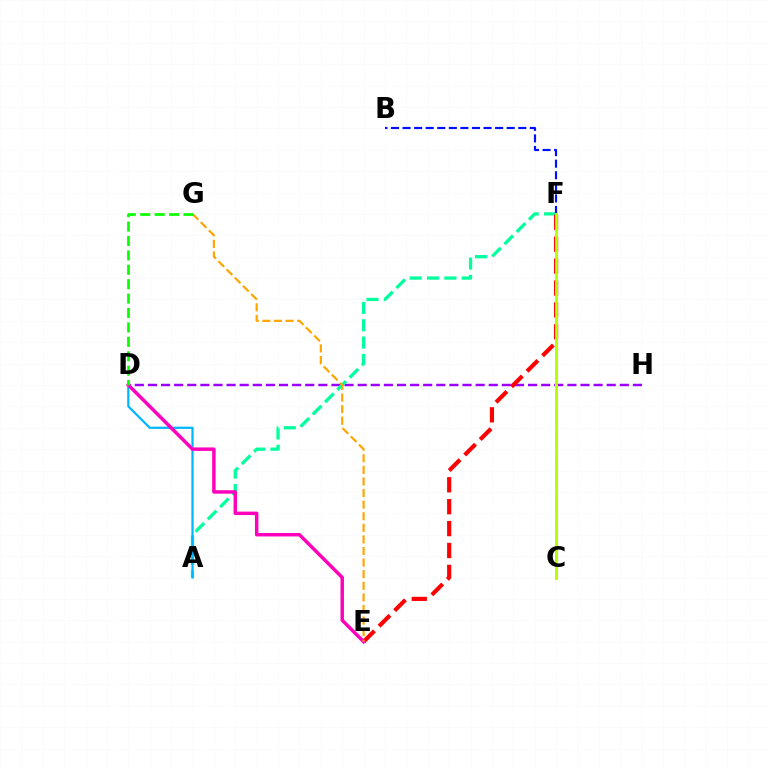{('D', 'H'): [{'color': '#9b00ff', 'line_style': 'dashed', 'thickness': 1.78}], ('A', 'F'): [{'color': '#00ff9d', 'line_style': 'dashed', 'thickness': 2.36}], ('E', 'F'): [{'color': '#ff0000', 'line_style': 'dashed', 'thickness': 2.98}], ('B', 'F'): [{'color': '#0010ff', 'line_style': 'dashed', 'thickness': 1.57}], ('A', 'D'): [{'color': '#00b5ff', 'line_style': 'solid', 'thickness': 1.6}], ('D', 'E'): [{'color': '#ff00bd', 'line_style': 'solid', 'thickness': 2.49}], ('E', 'G'): [{'color': '#ffa500', 'line_style': 'dashed', 'thickness': 1.58}], ('C', 'F'): [{'color': '#b3ff00', 'line_style': 'solid', 'thickness': 2.08}], ('D', 'G'): [{'color': '#08ff00', 'line_style': 'dashed', 'thickness': 1.96}]}